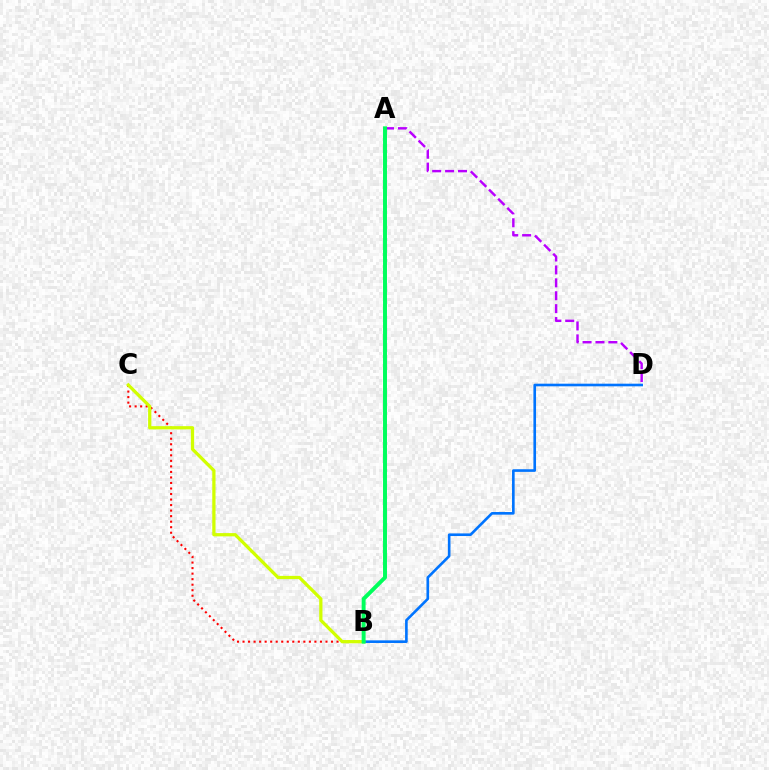{('B', 'D'): [{'color': '#0074ff', 'line_style': 'solid', 'thickness': 1.89}], ('A', 'D'): [{'color': '#b900ff', 'line_style': 'dashed', 'thickness': 1.75}], ('B', 'C'): [{'color': '#ff0000', 'line_style': 'dotted', 'thickness': 1.5}, {'color': '#d1ff00', 'line_style': 'solid', 'thickness': 2.34}], ('A', 'B'): [{'color': '#00ff5c', 'line_style': 'solid', 'thickness': 2.84}]}